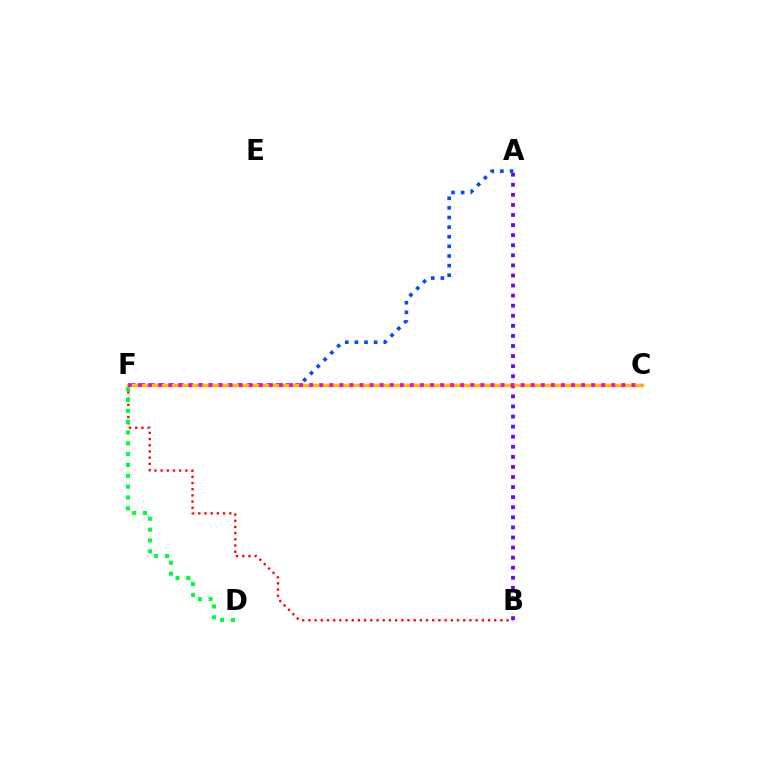{('C', 'F'): [{'color': '#84ff00', 'line_style': 'solid', 'thickness': 1.84}, {'color': '#00fff6', 'line_style': 'solid', 'thickness': 1.64}, {'color': '#ffbd00', 'line_style': 'solid', 'thickness': 2.43}, {'color': '#ff00cf', 'line_style': 'dotted', 'thickness': 2.74}], ('B', 'F'): [{'color': '#ff0000', 'line_style': 'dotted', 'thickness': 1.68}], ('A', 'B'): [{'color': '#7200ff', 'line_style': 'dotted', 'thickness': 2.74}], ('D', 'F'): [{'color': '#00ff39', 'line_style': 'dotted', 'thickness': 2.94}], ('A', 'F'): [{'color': '#004bff', 'line_style': 'dotted', 'thickness': 2.61}]}